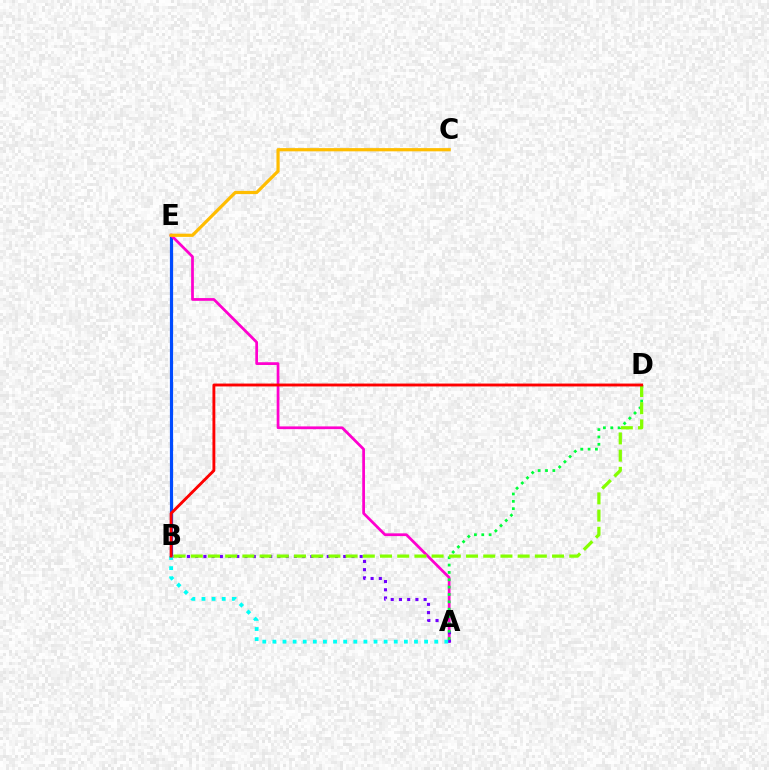{('B', 'E'): [{'color': '#004bff', 'line_style': 'solid', 'thickness': 2.28}], ('A', 'E'): [{'color': '#ff00cf', 'line_style': 'solid', 'thickness': 1.97}], ('A', 'B'): [{'color': '#7200ff', 'line_style': 'dotted', 'thickness': 2.24}, {'color': '#00fff6', 'line_style': 'dotted', 'thickness': 2.75}], ('A', 'D'): [{'color': '#00ff39', 'line_style': 'dotted', 'thickness': 2.0}], ('C', 'E'): [{'color': '#ffbd00', 'line_style': 'solid', 'thickness': 2.31}], ('B', 'D'): [{'color': '#84ff00', 'line_style': 'dashed', 'thickness': 2.34}, {'color': '#ff0000', 'line_style': 'solid', 'thickness': 2.07}]}